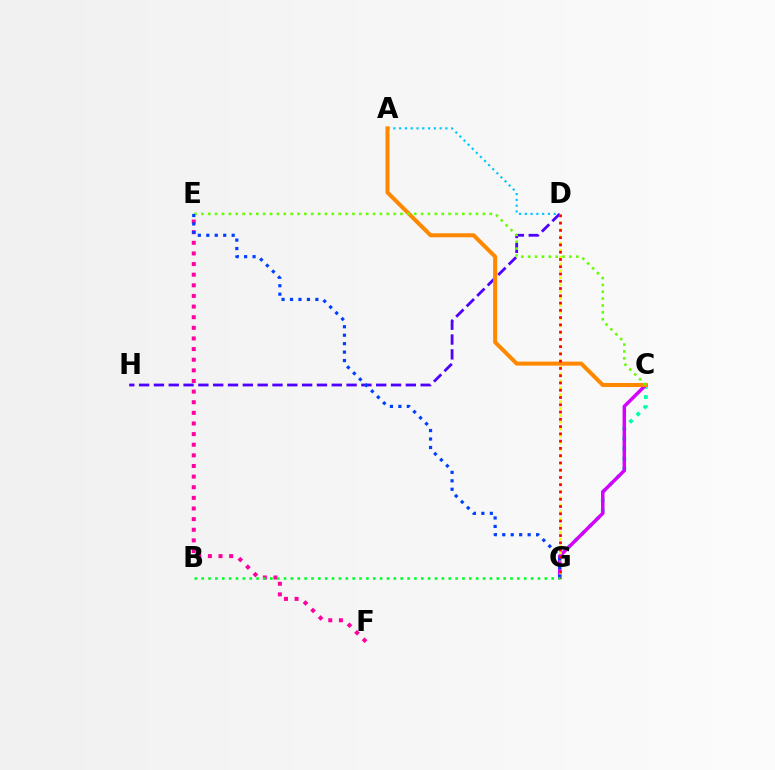{('E', 'F'): [{'color': '#ff00a0', 'line_style': 'dotted', 'thickness': 2.89}], ('C', 'G'): [{'color': '#00ffaf', 'line_style': 'dotted', 'thickness': 2.75}, {'color': '#d600ff', 'line_style': 'solid', 'thickness': 2.49}], ('A', 'D'): [{'color': '#00c7ff', 'line_style': 'dotted', 'thickness': 1.57}], ('D', 'H'): [{'color': '#4f00ff', 'line_style': 'dashed', 'thickness': 2.01}], ('A', 'C'): [{'color': '#ff8800', 'line_style': 'solid', 'thickness': 2.89}], ('D', 'G'): [{'color': '#eeff00', 'line_style': 'dotted', 'thickness': 1.87}, {'color': '#ff0000', 'line_style': 'dotted', 'thickness': 1.97}], ('C', 'E'): [{'color': '#66ff00', 'line_style': 'dotted', 'thickness': 1.87}], ('E', 'G'): [{'color': '#003fff', 'line_style': 'dotted', 'thickness': 2.3}], ('B', 'G'): [{'color': '#00ff27', 'line_style': 'dotted', 'thickness': 1.86}]}